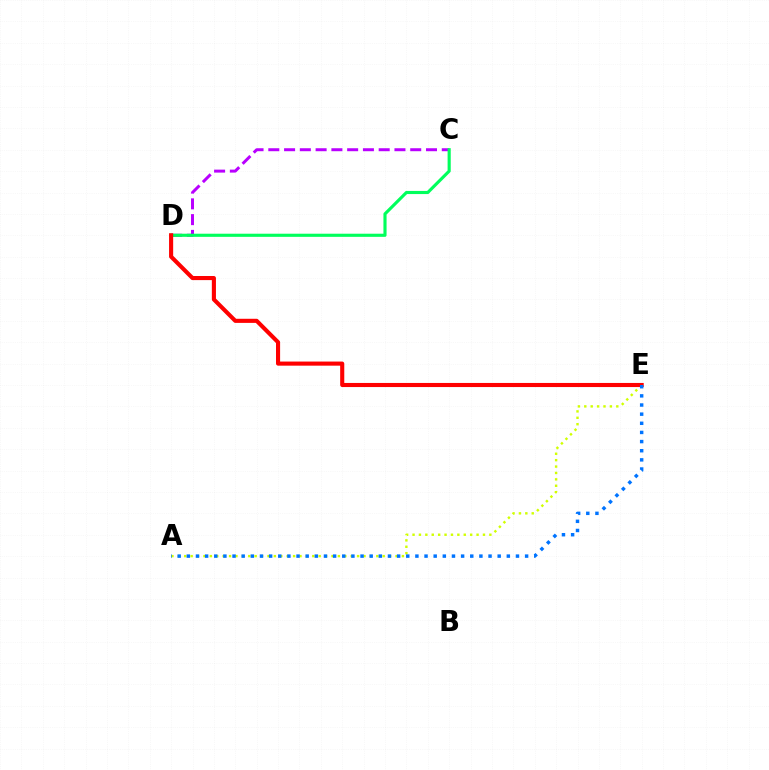{('C', 'D'): [{'color': '#b900ff', 'line_style': 'dashed', 'thickness': 2.14}, {'color': '#00ff5c', 'line_style': 'solid', 'thickness': 2.25}], ('A', 'E'): [{'color': '#d1ff00', 'line_style': 'dotted', 'thickness': 1.74}, {'color': '#0074ff', 'line_style': 'dotted', 'thickness': 2.48}], ('D', 'E'): [{'color': '#ff0000', 'line_style': 'solid', 'thickness': 2.95}]}